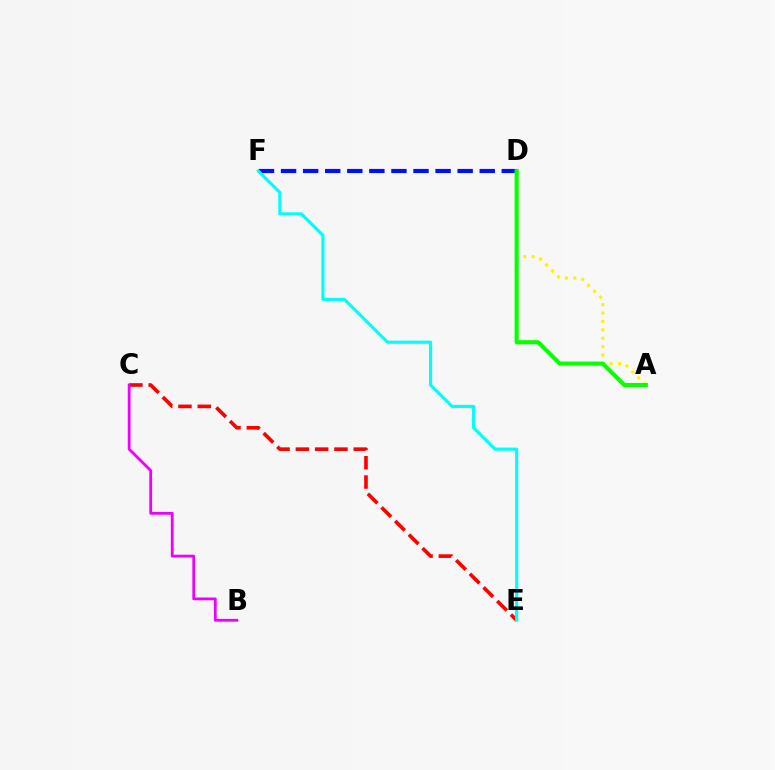{('A', 'D'): [{'color': '#fcf500', 'line_style': 'dotted', 'thickness': 2.28}, {'color': '#08ff00', 'line_style': 'solid', 'thickness': 2.96}], ('D', 'F'): [{'color': '#0010ff', 'line_style': 'dashed', 'thickness': 3.0}], ('C', 'E'): [{'color': '#ff0000', 'line_style': 'dashed', 'thickness': 2.62}], ('E', 'F'): [{'color': '#00fff6', 'line_style': 'solid', 'thickness': 2.27}], ('B', 'C'): [{'color': '#ee00ff', 'line_style': 'solid', 'thickness': 2.02}]}